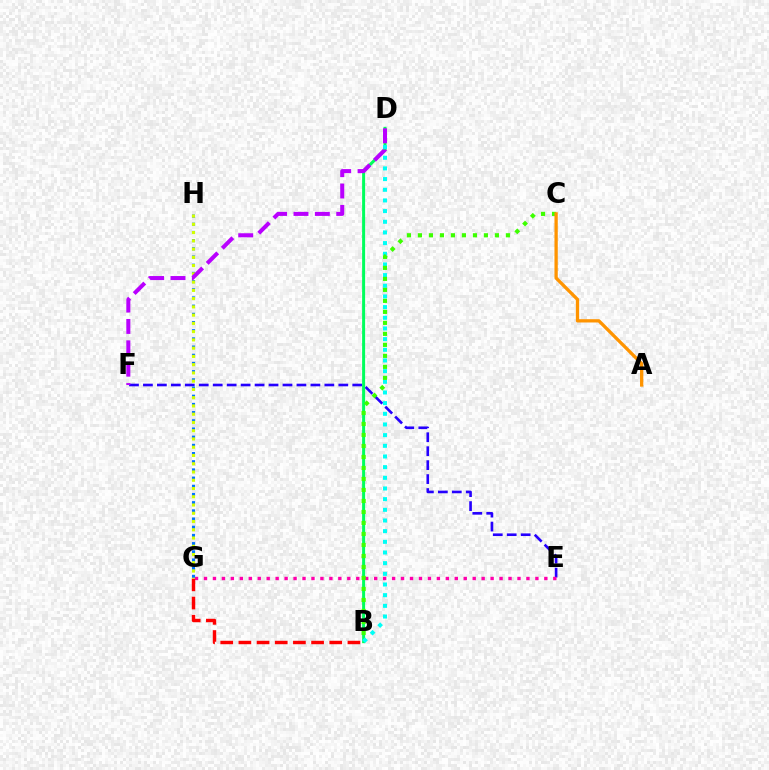{('E', 'F'): [{'color': '#2500ff', 'line_style': 'dashed', 'thickness': 1.9}], ('E', 'G'): [{'color': '#ff00ac', 'line_style': 'dotted', 'thickness': 2.43}], ('B', 'D'): [{'color': '#00ff5c', 'line_style': 'solid', 'thickness': 2.16}, {'color': '#00fff6', 'line_style': 'dotted', 'thickness': 2.9}], ('G', 'H'): [{'color': '#0074ff', 'line_style': 'dotted', 'thickness': 2.23}, {'color': '#d1ff00', 'line_style': 'dotted', 'thickness': 2.24}], ('B', 'G'): [{'color': '#ff0000', 'line_style': 'dashed', 'thickness': 2.47}], ('D', 'F'): [{'color': '#b900ff', 'line_style': 'dashed', 'thickness': 2.9}], ('B', 'C'): [{'color': '#3dff00', 'line_style': 'dotted', 'thickness': 2.99}], ('A', 'C'): [{'color': '#ff9400', 'line_style': 'solid', 'thickness': 2.37}]}